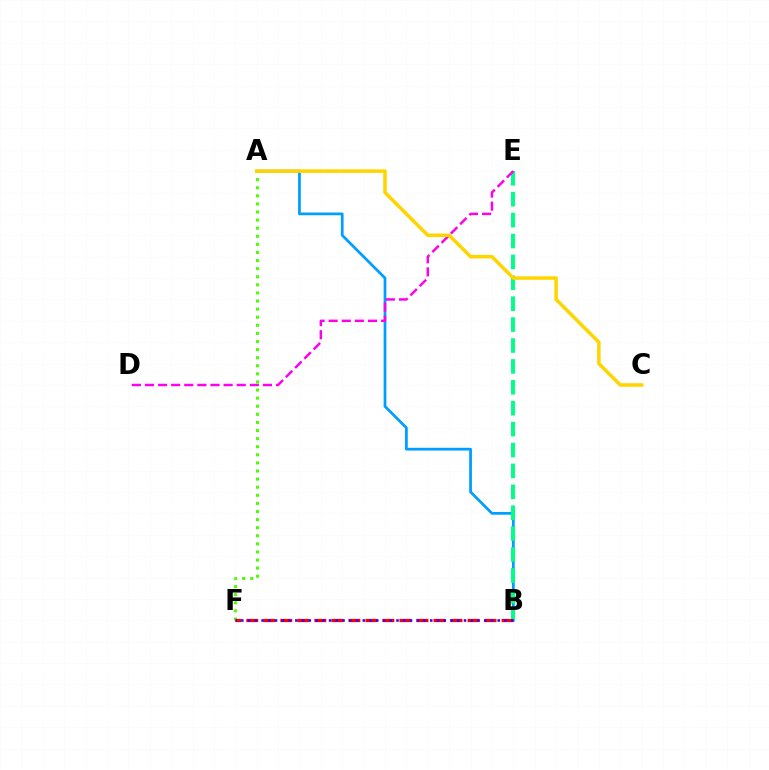{('A', 'B'): [{'color': '#009eff', 'line_style': 'solid', 'thickness': 1.98}], ('B', 'E'): [{'color': '#00ff86', 'line_style': 'dashed', 'thickness': 2.84}], ('D', 'E'): [{'color': '#ff00ed', 'line_style': 'dashed', 'thickness': 1.78}], ('A', 'F'): [{'color': '#4fff00', 'line_style': 'dotted', 'thickness': 2.2}], ('B', 'F'): [{'color': '#ff0000', 'line_style': 'dashed', 'thickness': 2.31}, {'color': '#3700ff', 'line_style': 'dotted', 'thickness': 1.83}], ('A', 'C'): [{'color': '#ffd500', 'line_style': 'solid', 'thickness': 2.54}]}